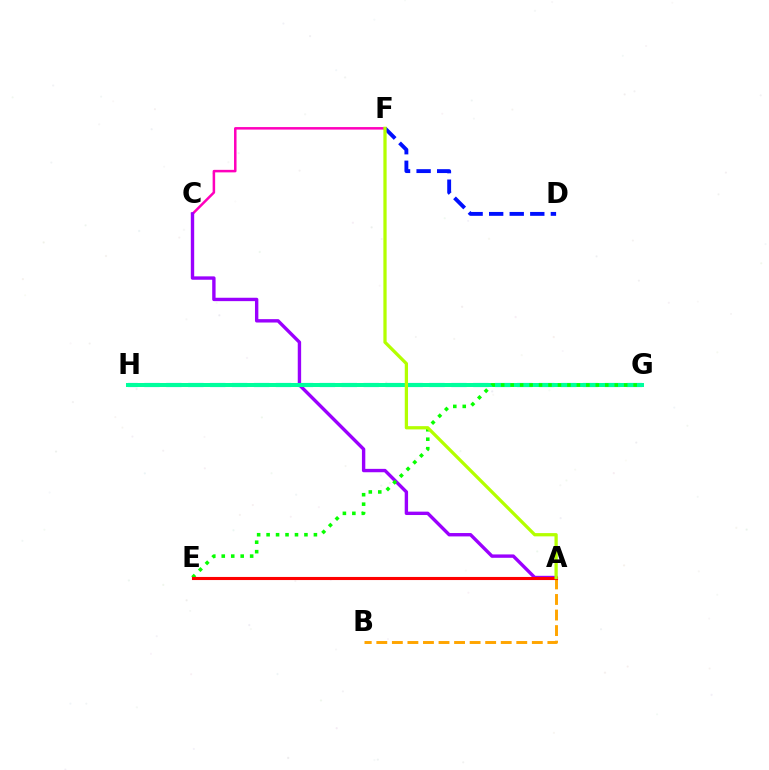{('C', 'F'): [{'color': '#ff00bd', 'line_style': 'solid', 'thickness': 1.81}], ('D', 'F'): [{'color': '#0010ff', 'line_style': 'dashed', 'thickness': 2.79}], ('G', 'H'): [{'color': '#00b5ff', 'line_style': 'dashed', 'thickness': 2.98}, {'color': '#00ff9d', 'line_style': 'solid', 'thickness': 2.89}], ('A', 'B'): [{'color': '#ffa500', 'line_style': 'dashed', 'thickness': 2.11}], ('A', 'C'): [{'color': '#9b00ff', 'line_style': 'solid', 'thickness': 2.44}], ('E', 'G'): [{'color': '#08ff00', 'line_style': 'dotted', 'thickness': 2.57}], ('A', 'E'): [{'color': '#ff0000', 'line_style': 'solid', 'thickness': 2.23}], ('A', 'F'): [{'color': '#b3ff00', 'line_style': 'solid', 'thickness': 2.34}]}